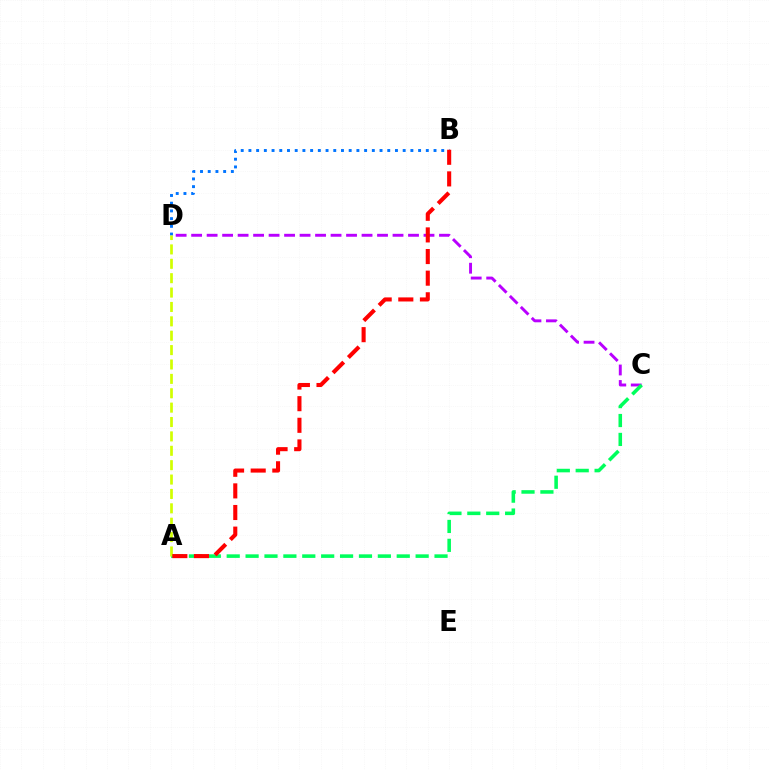{('B', 'D'): [{'color': '#0074ff', 'line_style': 'dotted', 'thickness': 2.1}], ('C', 'D'): [{'color': '#b900ff', 'line_style': 'dashed', 'thickness': 2.1}], ('A', 'C'): [{'color': '#00ff5c', 'line_style': 'dashed', 'thickness': 2.57}], ('A', 'D'): [{'color': '#d1ff00', 'line_style': 'dashed', 'thickness': 1.95}], ('A', 'B'): [{'color': '#ff0000', 'line_style': 'dashed', 'thickness': 2.94}]}